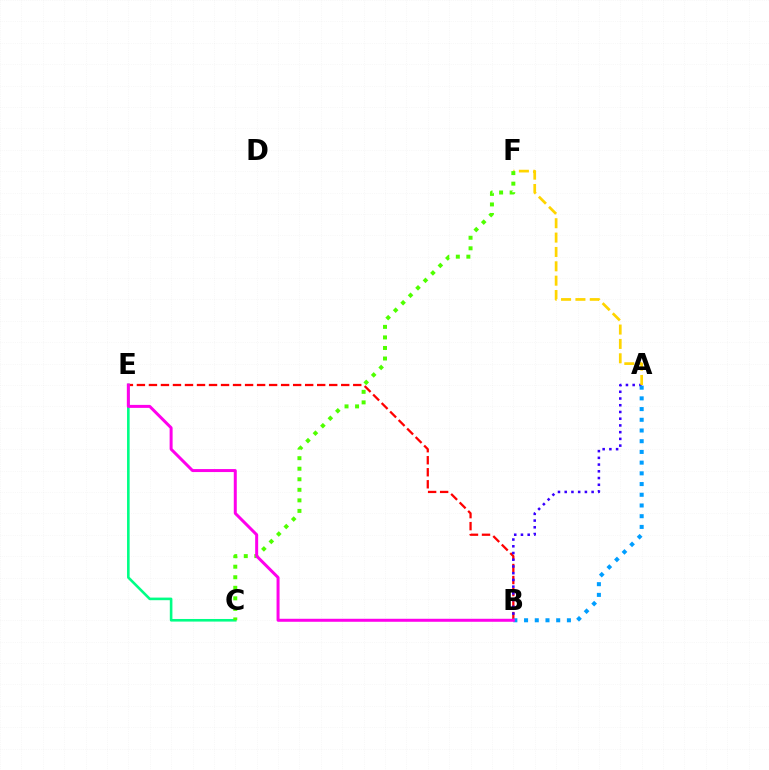{('B', 'E'): [{'color': '#ff0000', 'line_style': 'dashed', 'thickness': 1.63}, {'color': '#ff00ed', 'line_style': 'solid', 'thickness': 2.16}], ('A', 'B'): [{'color': '#3700ff', 'line_style': 'dotted', 'thickness': 1.83}, {'color': '#009eff', 'line_style': 'dotted', 'thickness': 2.91}], ('A', 'F'): [{'color': '#ffd500', 'line_style': 'dashed', 'thickness': 1.95}], ('C', 'E'): [{'color': '#00ff86', 'line_style': 'solid', 'thickness': 1.88}], ('C', 'F'): [{'color': '#4fff00', 'line_style': 'dotted', 'thickness': 2.87}]}